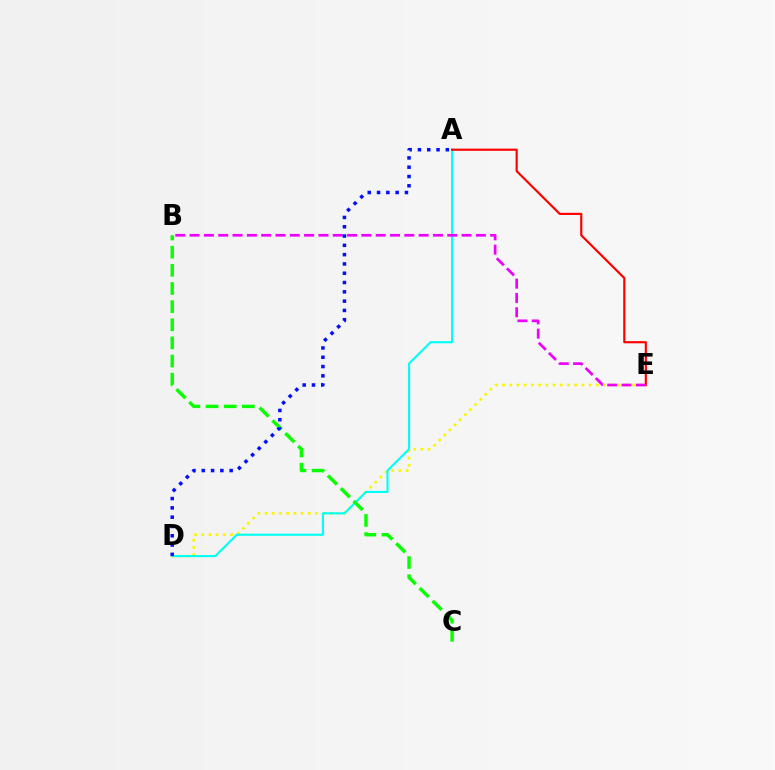{('D', 'E'): [{'color': '#fcf500', 'line_style': 'dotted', 'thickness': 1.96}], ('A', 'D'): [{'color': '#00fff6', 'line_style': 'solid', 'thickness': 1.53}, {'color': '#0010ff', 'line_style': 'dotted', 'thickness': 2.53}], ('B', 'C'): [{'color': '#08ff00', 'line_style': 'dashed', 'thickness': 2.46}], ('A', 'E'): [{'color': '#ff0000', 'line_style': 'solid', 'thickness': 1.56}], ('B', 'E'): [{'color': '#ee00ff', 'line_style': 'dashed', 'thickness': 1.94}]}